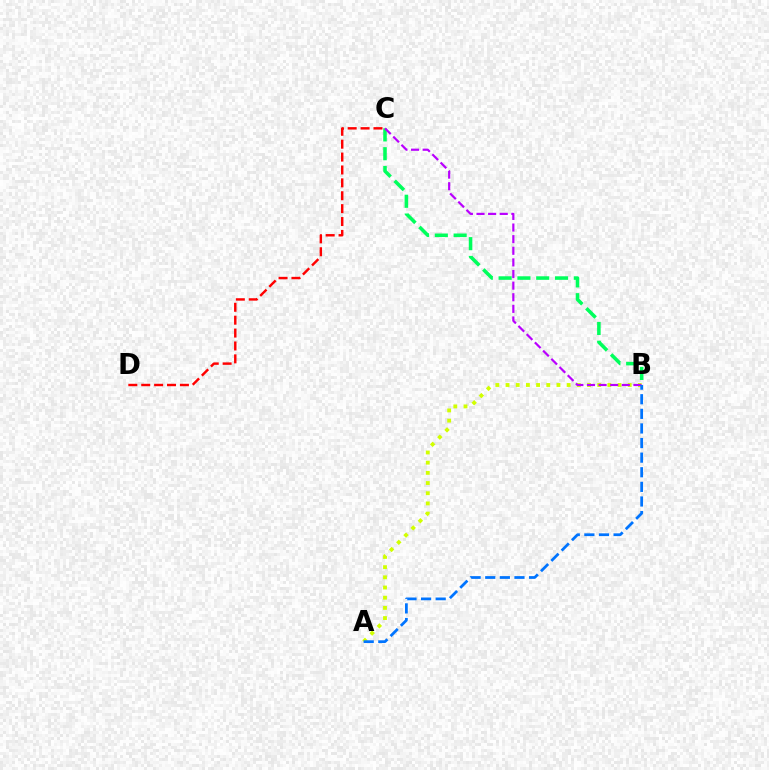{('C', 'D'): [{'color': '#ff0000', 'line_style': 'dashed', 'thickness': 1.75}], ('A', 'B'): [{'color': '#d1ff00', 'line_style': 'dotted', 'thickness': 2.77}, {'color': '#0074ff', 'line_style': 'dashed', 'thickness': 1.98}], ('B', 'C'): [{'color': '#00ff5c', 'line_style': 'dashed', 'thickness': 2.55}, {'color': '#b900ff', 'line_style': 'dashed', 'thickness': 1.58}]}